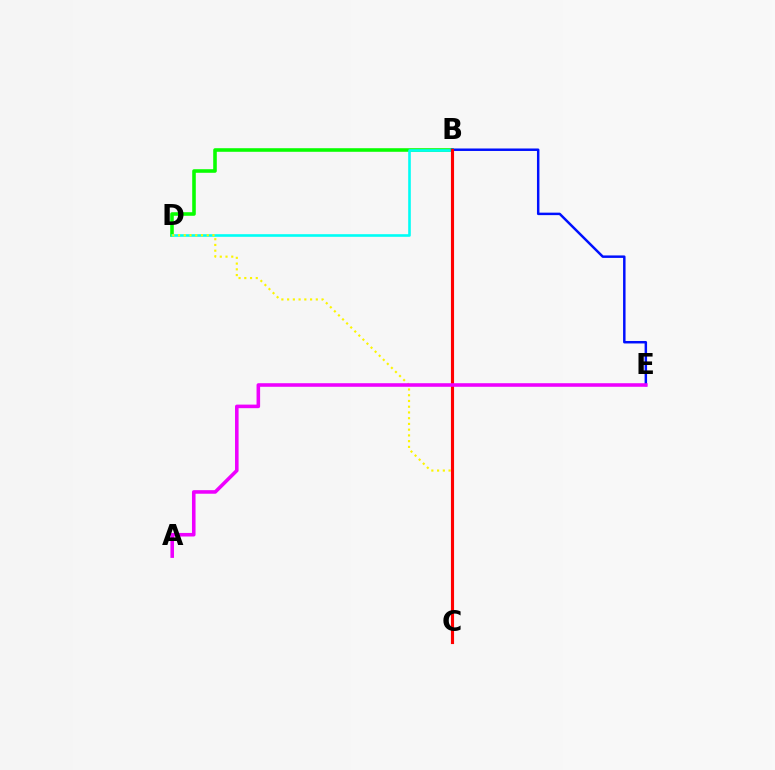{('B', 'D'): [{'color': '#08ff00', 'line_style': 'solid', 'thickness': 2.58}, {'color': '#00fff6', 'line_style': 'solid', 'thickness': 1.89}], ('B', 'E'): [{'color': '#0010ff', 'line_style': 'solid', 'thickness': 1.78}], ('C', 'D'): [{'color': '#fcf500', 'line_style': 'dotted', 'thickness': 1.56}], ('B', 'C'): [{'color': '#ff0000', 'line_style': 'solid', 'thickness': 2.25}], ('A', 'E'): [{'color': '#ee00ff', 'line_style': 'solid', 'thickness': 2.57}]}